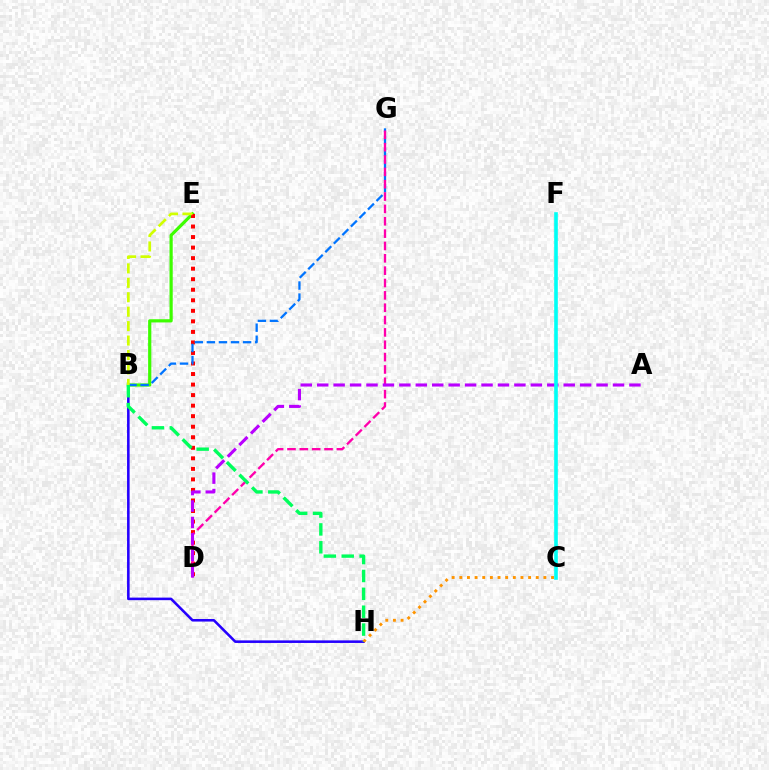{('B', 'H'): [{'color': '#2500ff', 'line_style': 'solid', 'thickness': 1.85}, {'color': '#00ff5c', 'line_style': 'dashed', 'thickness': 2.43}], ('B', 'E'): [{'color': '#3dff00', 'line_style': 'solid', 'thickness': 2.3}, {'color': '#d1ff00', 'line_style': 'dashed', 'thickness': 1.96}], ('D', 'E'): [{'color': '#ff0000', 'line_style': 'dotted', 'thickness': 2.86}], ('B', 'G'): [{'color': '#0074ff', 'line_style': 'dashed', 'thickness': 1.64}], ('D', 'G'): [{'color': '#ff00ac', 'line_style': 'dashed', 'thickness': 1.68}], ('A', 'D'): [{'color': '#b900ff', 'line_style': 'dashed', 'thickness': 2.23}], ('C', 'F'): [{'color': '#00fff6', 'line_style': 'solid', 'thickness': 2.6}], ('C', 'H'): [{'color': '#ff9400', 'line_style': 'dotted', 'thickness': 2.08}]}